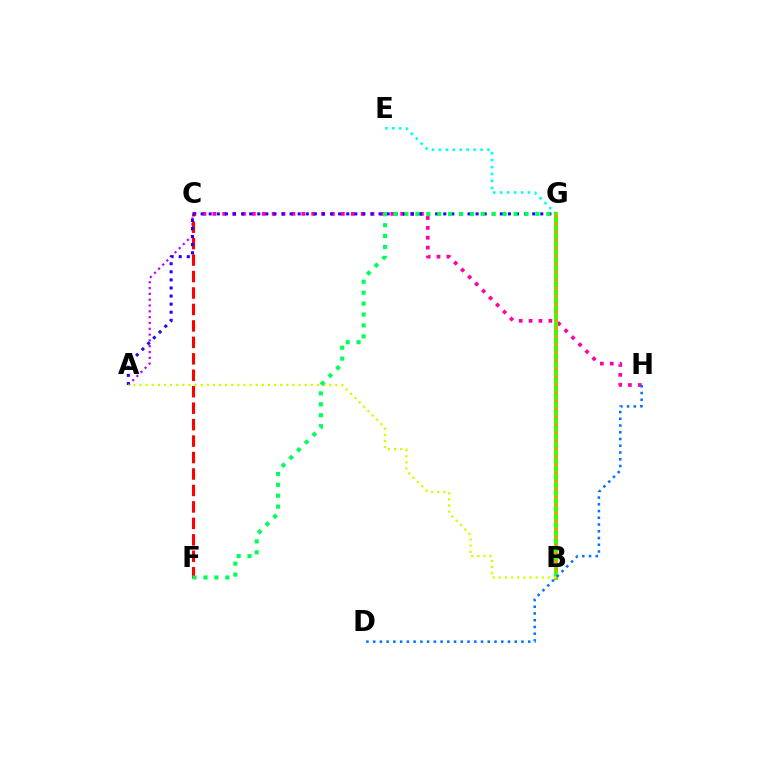{('C', 'H'): [{'color': '#ff00ac', 'line_style': 'dotted', 'thickness': 2.69}], ('E', 'G'): [{'color': '#00fff6', 'line_style': 'dotted', 'thickness': 1.89}], ('A', 'C'): [{'color': '#b900ff', 'line_style': 'dotted', 'thickness': 1.58}], ('B', 'G'): [{'color': '#3dff00', 'line_style': 'solid', 'thickness': 2.87}, {'color': '#ff9400', 'line_style': 'dotted', 'thickness': 2.18}], ('D', 'H'): [{'color': '#0074ff', 'line_style': 'dotted', 'thickness': 1.83}], ('C', 'F'): [{'color': '#ff0000', 'line_style': 'dashed', 'thickness': 2.24}], ('A', 'G'): [{'color': '#2500ff', 'line_style': 'dotted', 'thickness': 2.2}], ('A', 'B'): [{'color': '#d1ff00', 'line_style': 'dotted', 'thickness': 1.66}], ('F', 'G'): [{'color': '#00ff5c', 'line_style': 'dotted', 'thickness': 2.96}]}